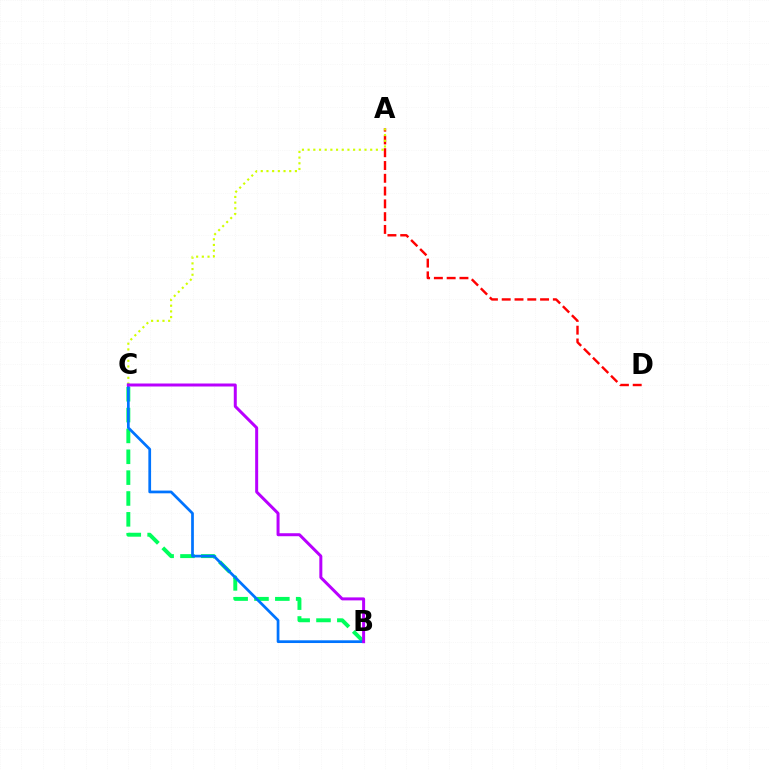{('A', 'D'): [{'color': '#ff0000', 'line_style': 'dashed', 'thickness': 1.74}], ('B', 'C'): [{'color': '#00ff5c', 'line_style': 'dashed', 'thickness': 2.83}, {'color': '#0074ff', 'line_style': 'solid', 'thickness': 1.96}, {'color': '#b900ff', 'line_style': 'solid', 'thickness': 2.15}], ('A', 'C'): [{'color': '#d1ff00', 'line_style': 'dotted', 'thickness': 1.55}]}